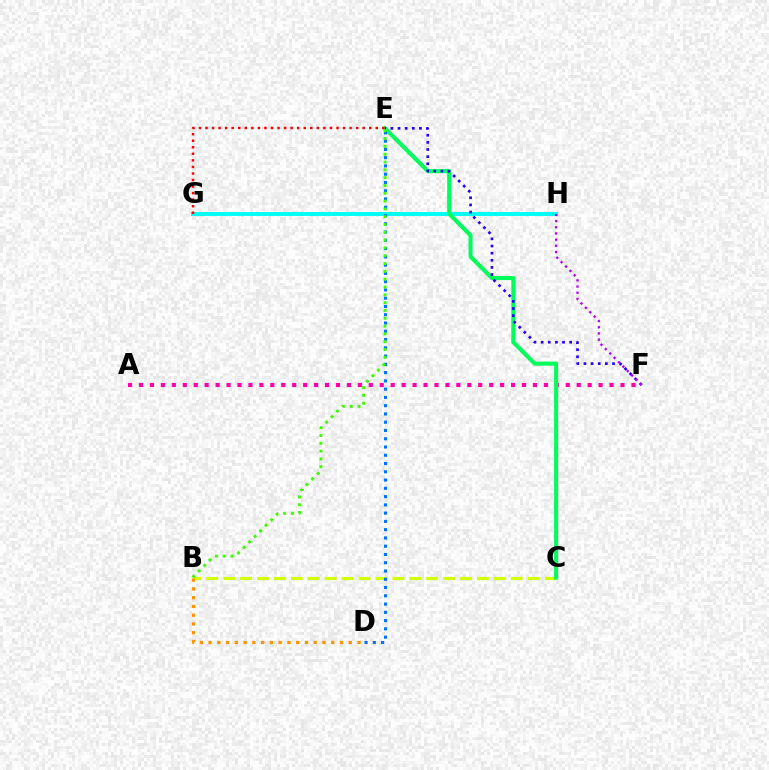{('A', 'F'): [{'color': '#ff00ac', 'line_style': 'dotted', 'thickness': 2.97}], ('G', 'H'): [{'color': '#00fff6', 'line_style': 'solid', 'thickness': 2.82}], ('B', 'C'): [{'color': '#d1ff00', 'line_style': 'dashed', 'thickness': 2.3}], ('C', 'E'): [{'color': '#00ff5c', 'line_style': 'solid', 'thickness': 2.94}], ('E', 'F'): [{'color': '#2500ff', 'line_style': 'dotted', 'thickness': 1.94}], ('F', 'H'): [{'color': '#b900ff', 'line_style': 'dotted', 'thickness': 1.68}], ('D', 'E'): [{'color': '#0074ff', 'line_style': 'dotted', 'thickness': 2.25}], ('B', 'E'): [{'color': '#3dff00', 'line_style': 'dotted', 'thickness': 2.12}], ('E', 'G'): [{'color': '#ff0000', 'line_style': 'dotted', 'thickness': 1.78}], ('B', 'D'): [{'color': '#ff9400', 'line_style': 'dotted', 'thickness': 2.38}]}